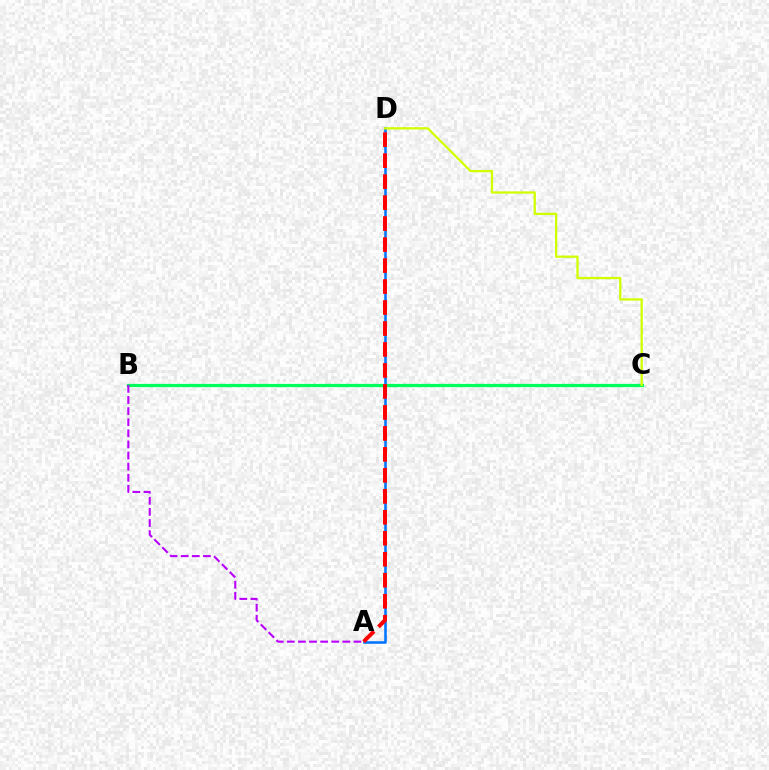{('A', 'D'): [{'color': '#0074ff', 'line_style': 'solid', 'thickness': 1.83}, {'color': '#ff0000', 'line_style': 'dashed', 'thickness': 2.85}], ('B', 'C'): [{'color': '#00ff5c', 'line_style': 'solid', 'thickness': 2.33}], ('C', 'D'): [{'color': '#d1ff00', 'line_style': 'solid', 'thickness': 1.65}], ('A', 'B'): [{'color': '#b900ff', 'line_style': 'dashed', 'thickness': 1.51}]}